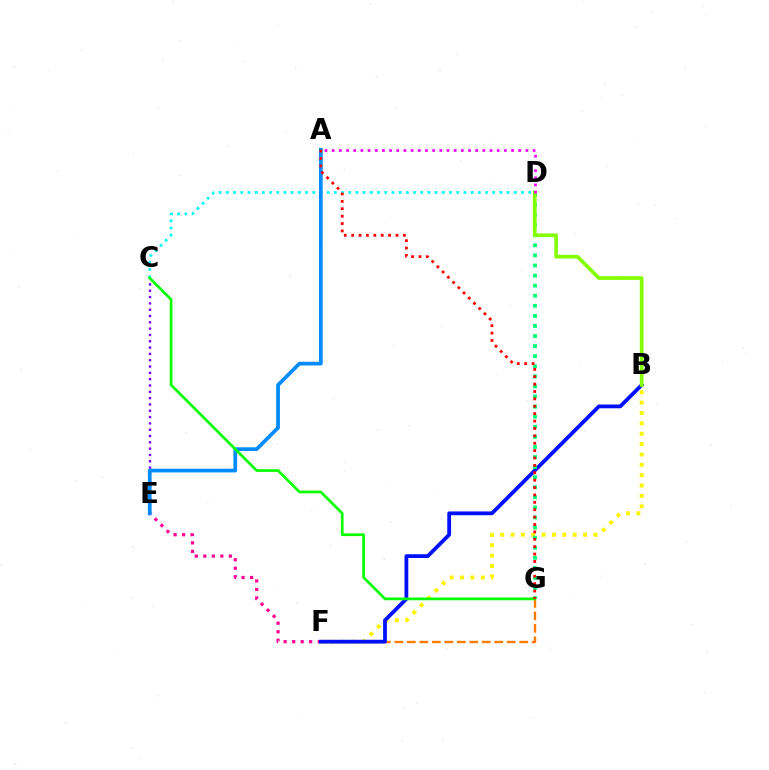{('F', 'G'): [{'color': '#ff7c00', 'line_style': 'dashed', 'thickness': 1.7}], ('B', 'F'): [{'color': '#fcf500', 'line_style': 'dotted', 'thickness': 2.82}, {'color': '#0010ff', 'line_style': 'solid', 'thickness': 2.73}], ('C', 'D'): [{'color': '#00fff6', 'line_style': 'dotted', 'thickness': 1.96}], ('C', 'E'): [{'color': '#7200ff', 'line_style': 'dotted', 'thickness': 1.72}], ('E', 'F'): [{'color': '#ff0094', 'line_style': 'dotted', 'thickness': 2.31}], ('A', 'E'): [{'color': '#008cff', 'line_style': 'solid', 'thickness': 2.68}], ('D', 'G'): [{'color': '#00ff74', 'line_style': 'dotted', 'thickness': 2.74}], ('B', 'D'): [{'color': '#84ff00', 'line_style': 'solid', 'thickness': 2.65}], ('C', 'G'): [{'color': '#08ff00', 'line_style': 'solid', 'thickness': 1.95}], ('A', 'D'): [{'color': '#ee00ff', 'line_style': 'dotted', 'thickness': 1.95}], ('A', 'G'): [{'color': '#ff0000', 'line_style': 'dotted', 'thickness': 2.01}]}